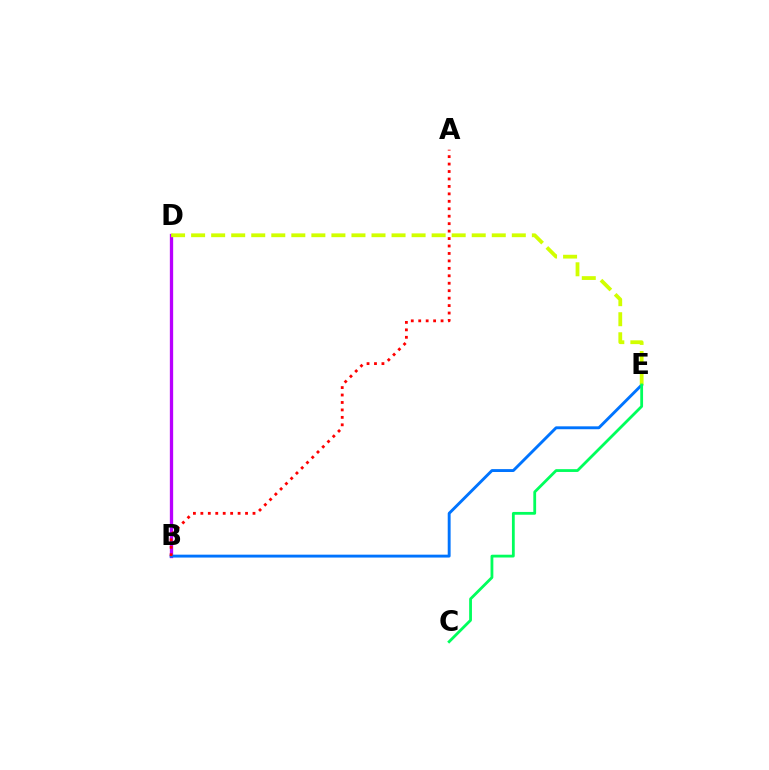{('B', 'D'): [{'color': '#b900ff', 'line_style': 'solid', 'thickness': 2.38}], ('B', 'E'): [{'color': '#0074ff', 'line_style': 'solid', 'thickness': 2.08}], ('D', 'E'): [{'color': '#d1ff00', 'line_style': 'dashed', 'thickness': 2.72}], ('C', 'E'): [{'color': '#00ff5c', 'line_style': 'solid', 'thickness': 2.01}], ('A', 'B'): [{'color': '#ff0000', 'line_style': 'dotted', 'thickness': 2.02}]}